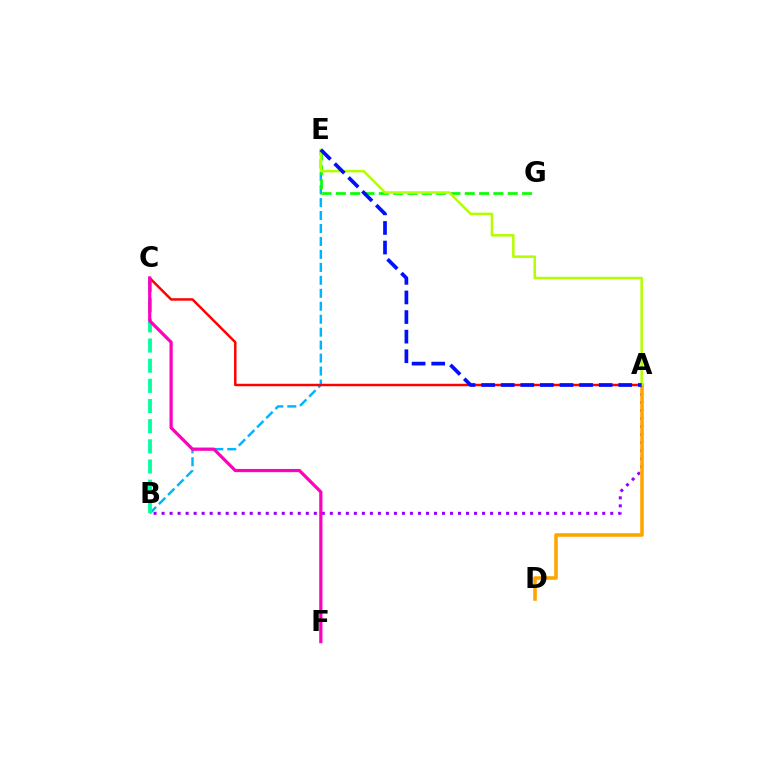{('A', 'B'): [{'color': '#9b00ff', 'line_style': 'dotted', 'thickness': 2.18}], ('A', 'D'): [{'color': '#ffa500', 'line_style': 'solid', 'thickness': 2.58}], ('B', 'E'): [{'color': '#00b5ff', 'line_style': 'dashed', 'thickness': 1.76}], ('B', 'C'): [{'color': '#00ff9d', 'line_style': 'dashed', 'thickness': 2.74}], ('E', 'G'): [{'color': '#08ff00', 'line_style': 'dashed', 'thickness': 1.95}], ('A', 'C'): [{'color': '#ff0000', 'line_style': 'solid', 'thickness': 1.78}], ('A', 'E'): [{'color': '#b3ff00', 'line_style': 'solid', 'thickness': 1.82}, {'color': '#0010ff', 'line_style': 'dashed', 'thickness': 2.66}], ('C', 'F'): [{'color': '#ff00bd', 'line_style': 'solid', 'thickness': 2.32}]}